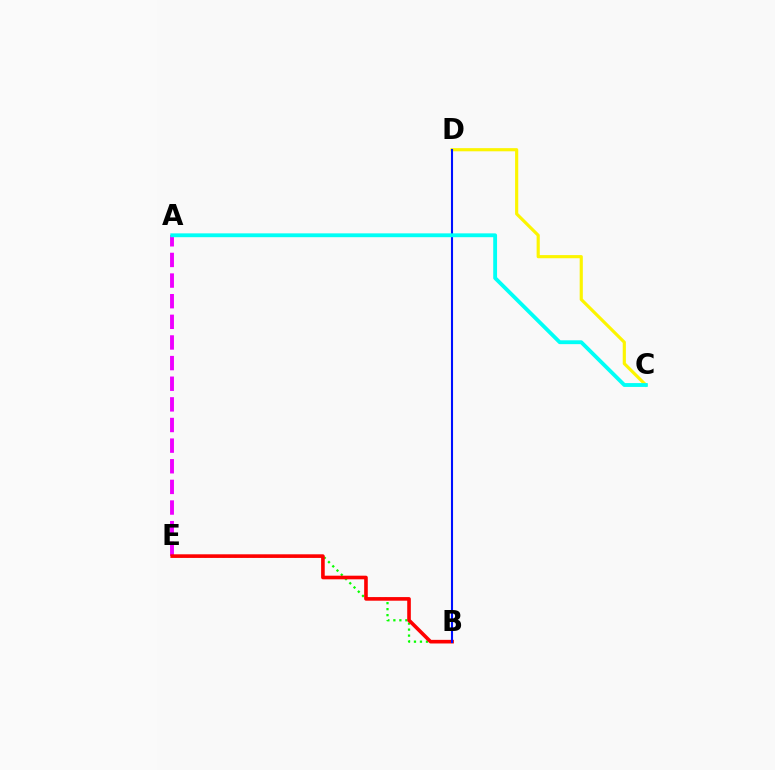{('A', 'E'): [{'color': '#ee00ff', 'line_style': 'dashed', 'thickness': 2.8}], ('B', 'E'): [{'color': '#08ff00', 'line_style': 'dotted', 'thickness': 1.63}, {'color': '#ff0000', 'line_style': 'solid', 'thickness': 2.6}], ('C', 'D'): [{'color': '#fcf500', 'line_style': 'solid', 'thickness': 2.27}], ('B', 'D'): [{'color': '#0010ff', 'line_style': 'solid', 'thickness': 1.5}], ('A', 'C'): [{'color': '#00fff6', 'line_style': 'solid', 'thickness': 2.76}]}